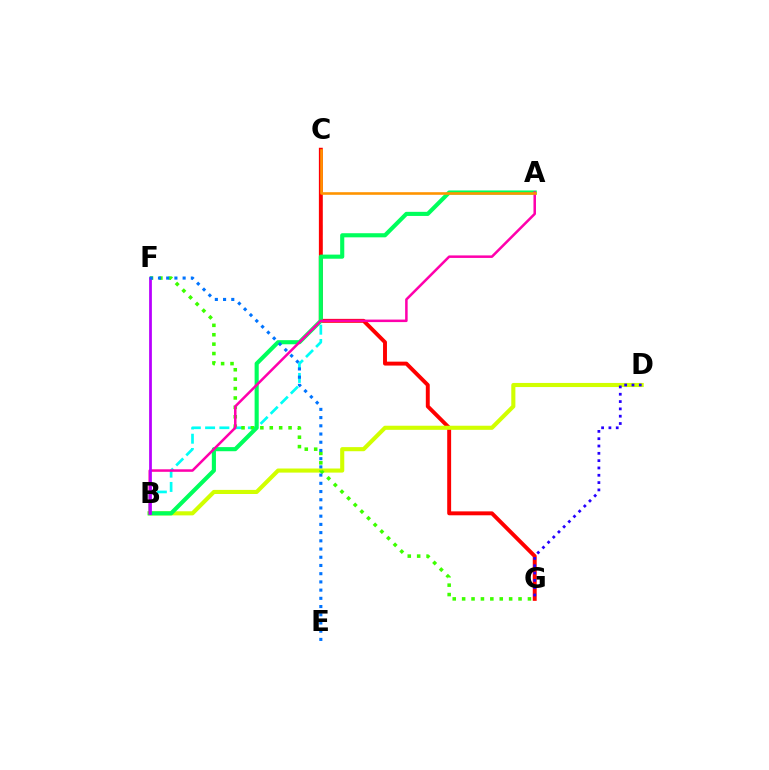{('B', 'C'): [{'color': '#00fff6', 'line_style': 'dashed', 'thickness': 1.94}], ('C', 'G'): [{'color': '#ff0000', 'line_style': 'solid', 'thickness': 2.82}], ('B', 'D'): [{'color': '#d1ff00', 'line_style': 'solid', 'thickness': 2.95}], ('F', 'G'): [{'color': '#3dff00', 'line_style': 'dotted', 'thickness': 2.55}], ('A', 'B'): [{'color': '#00ff5c', 'line_style': 'solid', 'thickness': 2.96}, {'color': '#ff00ac', 'line_style': 'solid', 'thickness': 1.81}], ('B', 'F'): [{'color': '#b900ff', 'line_style': 'solid', 'thickness': 1.99}], ('A', 'C'): [{'color': '#ff9400', 'line_style': 'solid', 'thickness': 1.87}], ('D', 'G'): [{'color': '#2500ff', 'line_style': 'dotted', 'thickness': 1.99}], ('E', 'F'): [{'color': '#0074ff', 'line_style': 'dotted', 'thickness': 2.23}]}